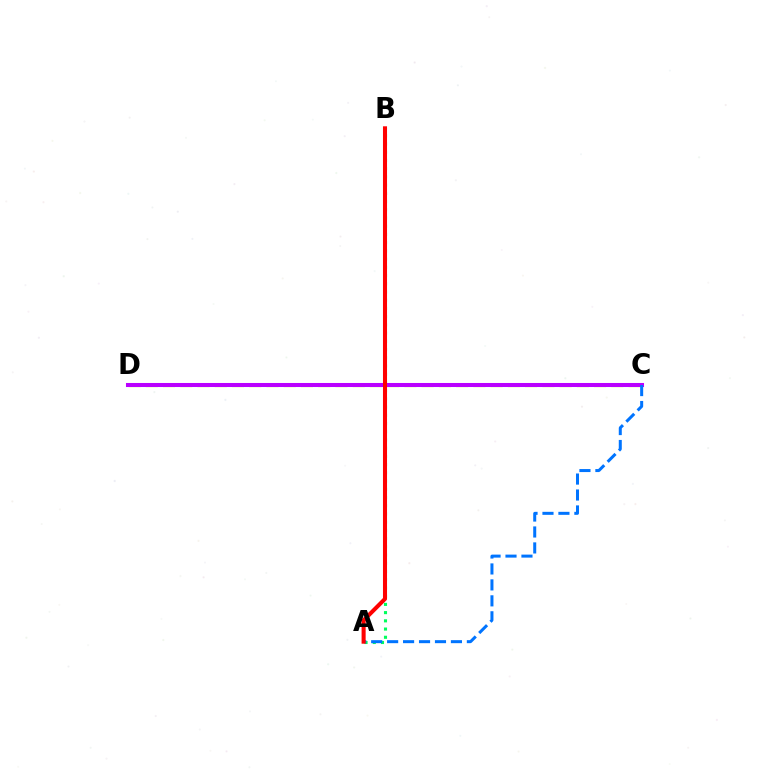{('A', 'B'): [{'color': '#00ff5c', 'line_style': 'dotted', 'thickness': 2.23}, {'color': '#ff0000', 'line_style': 'solid', 'thickness': 2.92}], ('C', 'D'): [{'color': '#d1ff00', 'line_style': 'dashed', 'thickness': 2.34}, {'color': '#b900ff', 'line_style': 'solid', 'thickness': 2.91}], ('A', 'C'): [{'color': '#0074ff', 'line_style': 'dashed', 'thickness': 2.17}]}